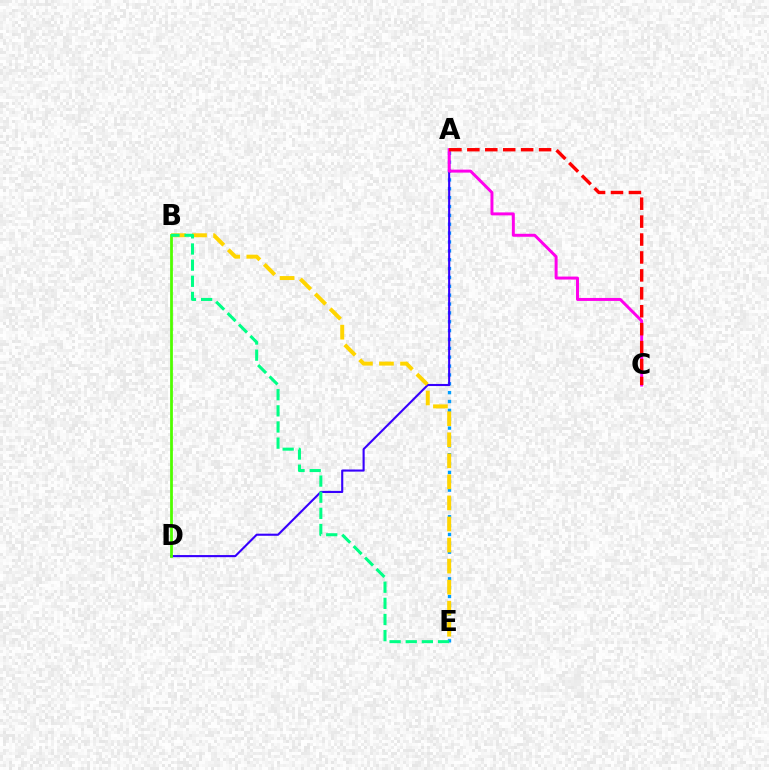{('A', 'E'): [{'color': '#009eff', 'line_style': 'dotted', 'thickness': 2.41}], ('A', 'D'): [{'color': '#3700ff', 'line_style': 'solid', 'thickness': 1.52}], ('B', 'E'): [{'color': '#ffd500', 'line_style': 'dashed', 'thickness': 2.86}, {'color': '#00ff86', 'line_style': 'dashed', 'thickness': 2.19}], ('A', 'C'): [{'color': '#ff00ed', 'line_style': 'solid', 'thickness': 2.14}, {'color': '#ff0000', 'line_style': 'dashed', 'thickness': 2.44}], ('B', 'D'): [{'color': '#4fff00', 'line_style': 'solid', 'thickness': 2.0}]}